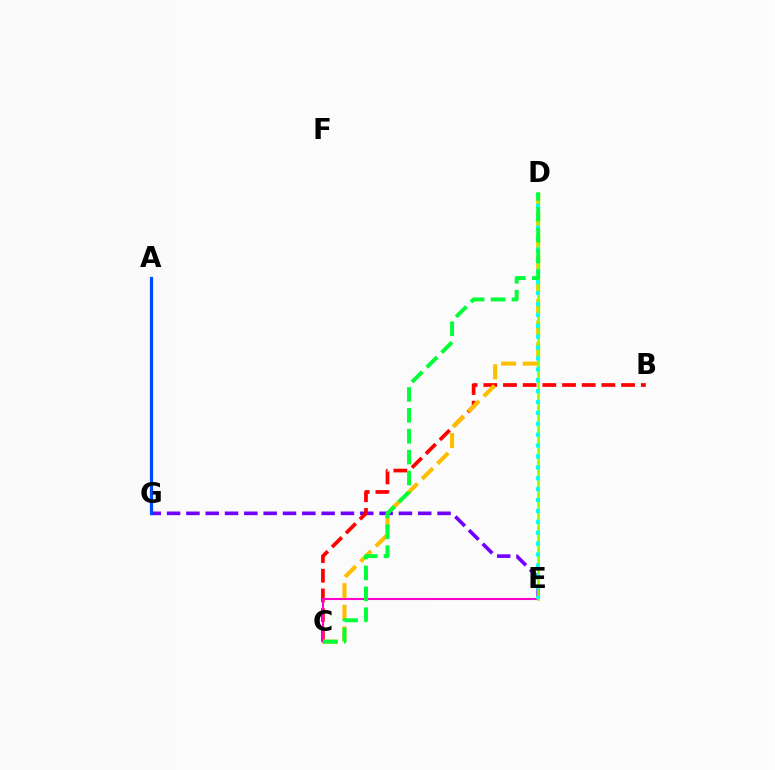{('E', 'G'): [{'color': '#7200ff', 'line_style': 'dashed', 'thickness': 2.62}], ('B', 'C'): [{'color': '#ff0000', 'line_style': 'dashed', 'thickness': 2.67}], ('A', 'G'): [{'color': '#004bff', 'line_style': 'solid', 'thickness': 2.31}], ('C', 'E'): [{'color': '#ff00cf', 'line_style': 'solid', 'thickness': 1.51}], ('C', 'D'): [{'color': '#ffbd00', 'line_style': 'dashed', 'thickness': 2.94}, {'color': '#00ff39', 'line_style': 'dashed', 'thickness': 2.84}], ('D', 'E'): [{'color': '#84ff00', 'line_style': 'solid', 'thickness': 1.89}, {'color': '#00fff6', 'line_style': 'dotted', 'thickness': 2.96}]}